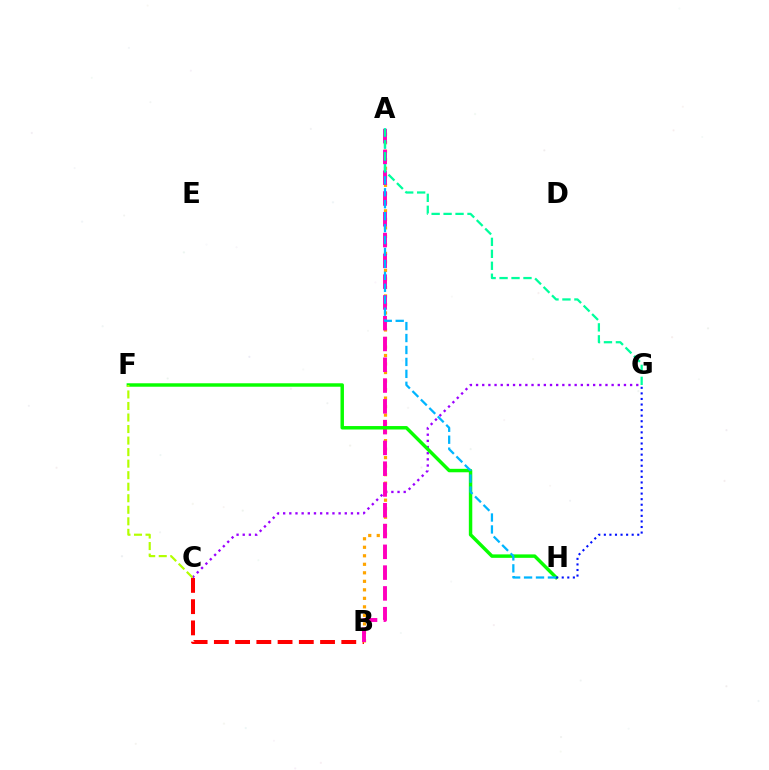{('B', 'C'): [{'color': '#ff0000', 'line_style': 'dashed', 'thickness': 2.88}], ('A', 'B'): [{'color': '#ffa500', 'line_style': 'dotted', 'thickness': 2.31}, {'color': '#ff00bd', 'line_style': 'dashed', 'thickness': 2.82}], ('C', 'G'): [{'color': '#9b00ff', 'line_style': 'dotted', 'thickness': 1.67}], ('F', 'H'): [{'color': '#08ff00', 'line_style': 'solid', 'thickness': 2.48}], ('C', 'F'): [{'color': '#b3ff00', 'line_style': 'dashed', 'thickness': 1.57}], ('G', 'H'): [{'color': '#0010ff', 'line_style': 'dotted', 'thickness': 1.51}], ('A', 'H'): [{'color': '#00b5ff', 'line_style': 'dashed', 'thickness': 1.62}], ('A', 'G'): [{'color': '#00ff9d', 'line_style': 'dashed', 'thickness': 1.62}]}